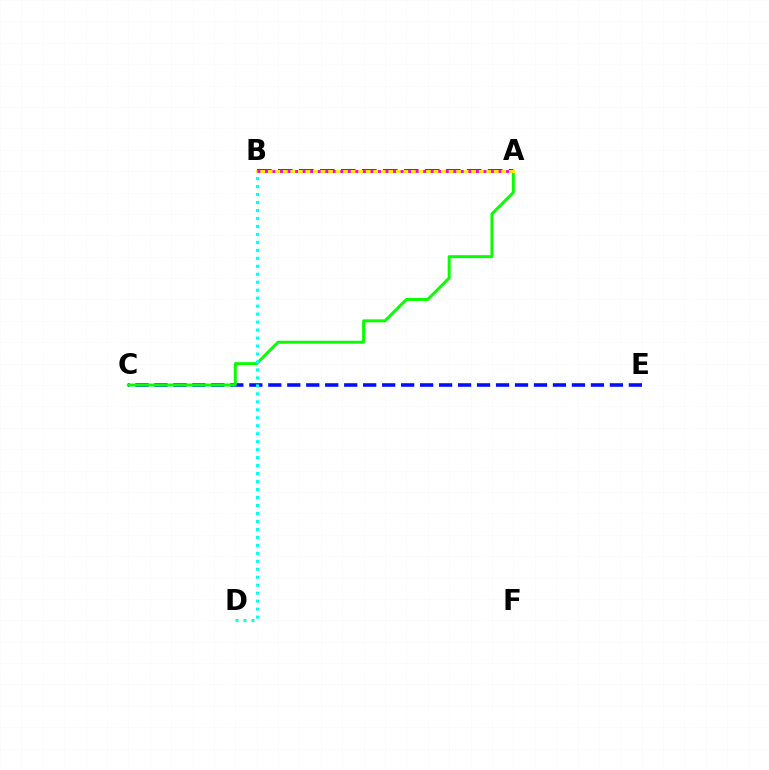{('C', 'E'): [{'color': '#0010ff', 'line_style': 'dashed', 'thickness': 2.58}], ('A', 'C'): [{'color': '#08ff00', 'line_style': 'solid', 'thickness': 2.14}], ('A', 'B'): [{'color': '#ff0000', 'line_style': 'dashed', 'thickness': 2.85}, {'color': '#fcf500', 'line_style': 'solid', 'thickness': 2.04}, {'color': '#ee00ff', 'line_style': 'dotted', 'thickness': 2.05}], ('B', 'D'): [{'color': '#00fff6', 'line_style': 'dotted', 'thickness': 2.17}]}